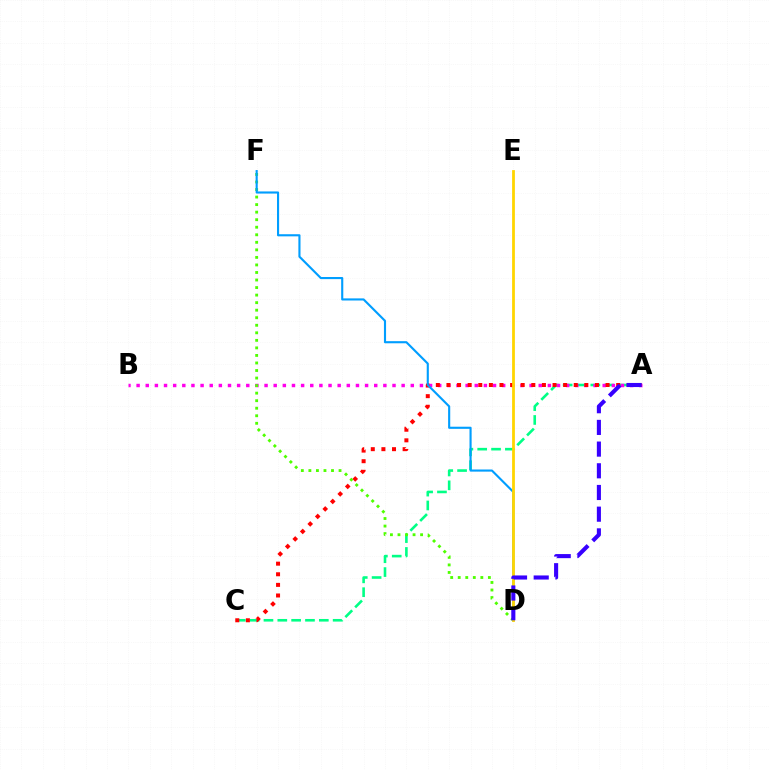{('A', 'C'): [{'color': '#00ff86', 'line_style': 'dashed', 'thickness': 1.88}, {'color': '#ff0000', 'line_style': 'dotted', 'thickness': 2.88}], ('A', 'B'): [{'color': '#ff00ed', 'line_style': 'dotted', 'thickness': 2.48}], ('D', 'F'): [{'color': '#4fff00', 'line_style': 'dotted', 'thickness': 2.05}, {'color': '#009eff', 'line_style': 'solid', 'thickness': 1.53}], ('D', 'E'): [{'color': '#ffd500', 'line_style': 'solid', 'thickness': 2.01}], ('A', 'D'): [{'color': '#3700ff', 'line_style': 'dashed', 'thickness': 2.95}]}